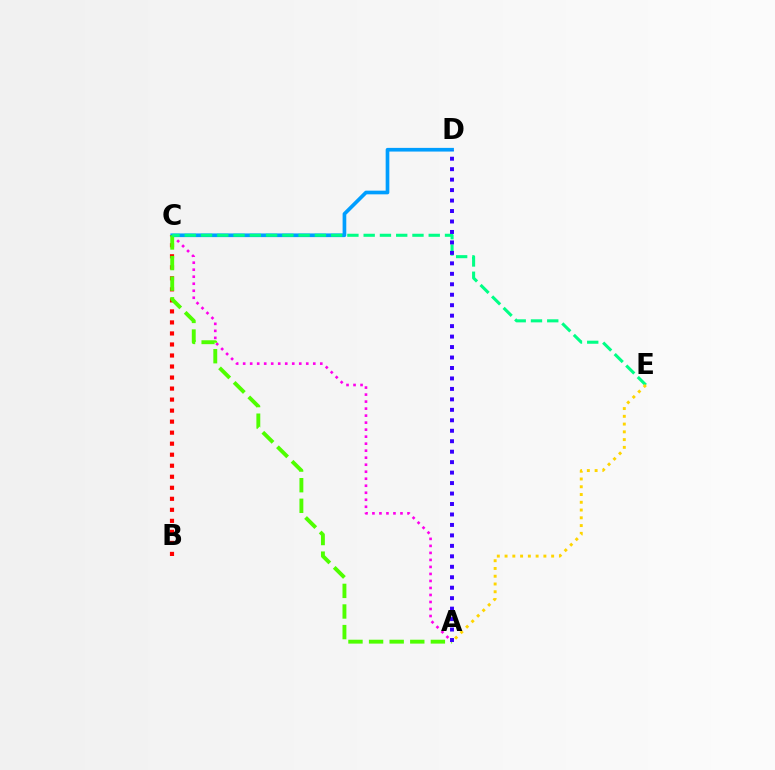{('A', 'C'): [{'color': '#ff00ed', 'line_style': 'dotted', 'thickness': 1.9}, {'color': '#4fff00', 'line_style': 'dashed', 'thickness': 2.8}], ('B', 'C'): [{'color': '#ff0000', 'line_style': 'dotted', 'thickness': 3.0}], ('C', 'D'): [{'color': '#009eff', 'line_style': 'solid', 'thickness': 2.65}], ('C', 'E'): [{'color': '#00ff86', 'line_style': 'dashed', 'thickness': 2.21}], ('A', 'E'): [{'color': '#ffd500', 'line_style': 'dotted', 'thickness': 2.11}], ('A', 'D'): [{'color': '#3700ff', 'line_style': 'dotted', 'thickness': 2.84}]}